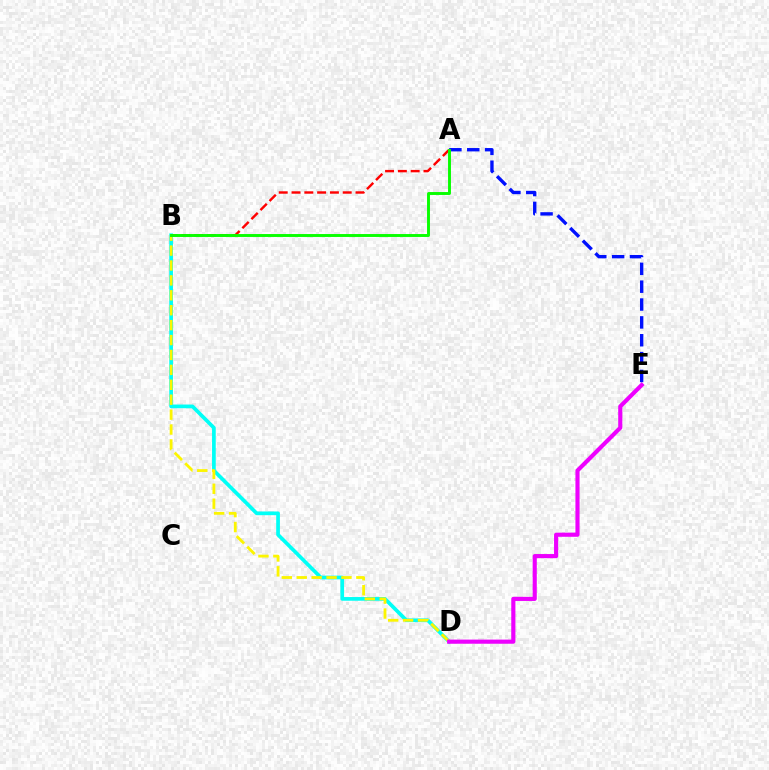{('B', 'D'): [{'color': '#00fff6', 'line_style': 'solid', 'thickness': 2.67}, {'color': '#fcf500', 'line_style': 'dashed', 'thickness': 2.03}], ('A', 'B'): [{'color': '#ff0000', 'line_style': 'dashed', 'thickness': 1.74}, {'color': '#08ff00', 'line_style': 'solid', 'thickness': 2.1}], ('D', 'E'): [{'color': '#ee00ff', 'line_style': 'solid', 'thickness': 2.98}], ('A', 'E'): [{'color': '#0010ff', 'line_style': 'dashed', 'thickness': 2.43}]}